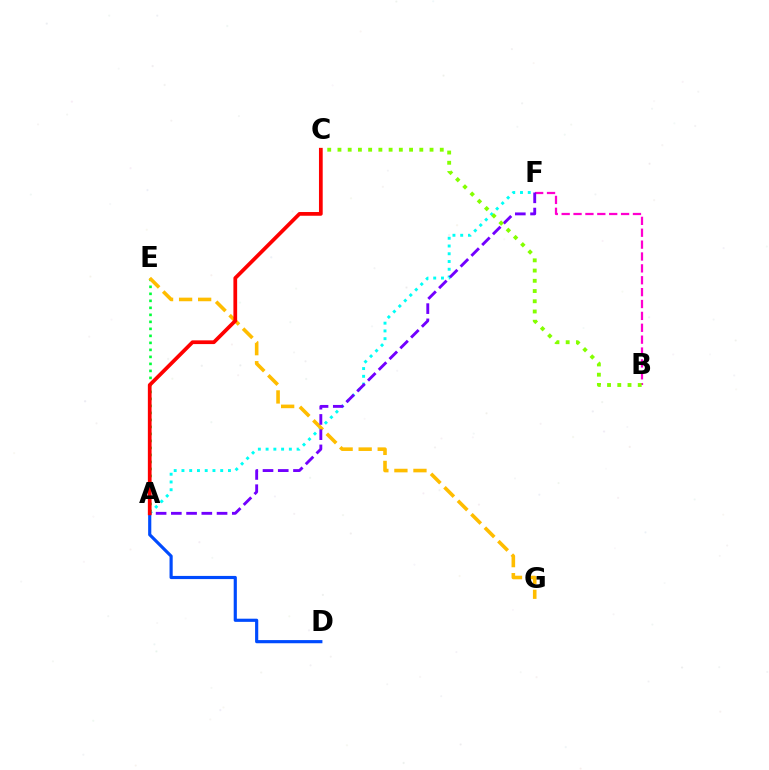{('A', 'E'): [{'color': '#00ff39', 'line_style': 'dotted', 'thickness': 1.9}], ('A', 'F'): [{'color': '#00fff6', 'line_style': 'dotted', 'thickness': 2.11}, {'color': '#7200ff', 'line_style': 'dashed', 'thickness': 2.07}], ('A', 'D'): [{'color': '#004bff', 'line_style': 'solid', 'thickness': 2.28}], ('E', 'G'): [{'color': '#ffbd00', 'line_style': 'dashed', 'thickness': 2.59}], ('B', 'F'): [{'color': '#ff00cf', 'line_style': 'dashed', 'thickness': 1.61}], ('A', 'C'): [{'color': '#ff0000', 'line_style': 'solid', 'thickness': 2.69}], ('B', 'C'): [{'color': '#84ff00', 'line_style': 'dotted', 'thickness': 2.78}]}